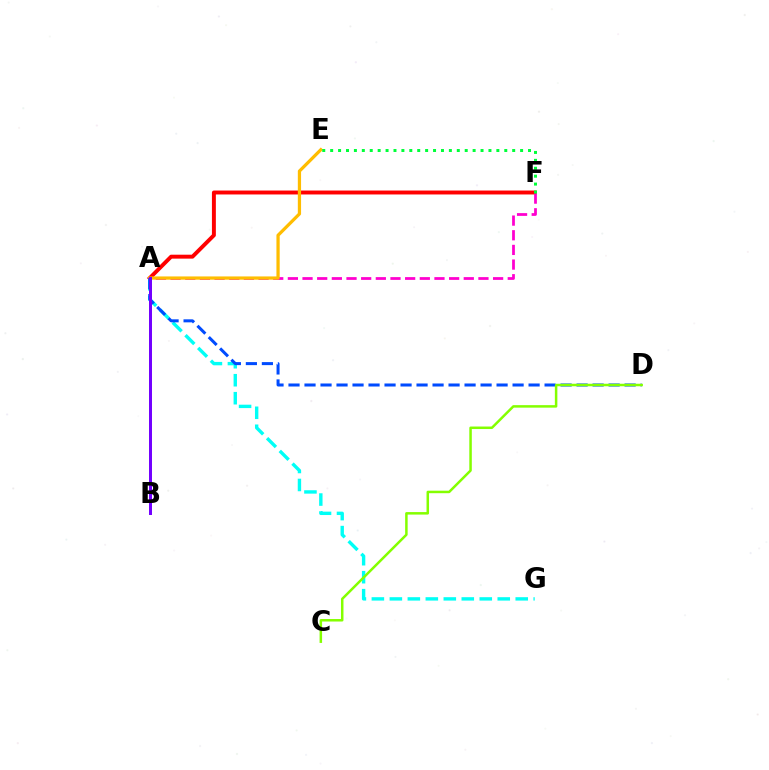{('A', 'G'): [{'color': '#00fff6', 'line_style': 'dashed', 'thickness': 2.44}], ('A', 'F'): [{'color': '#ff0000', 'line_style': 'solid', 'thickness': 2.83}, {'color': '#ff00cf', 'line_style': 'dashed', 'thickness': 1.99}], ('A', 'E'): [{'color': '#ffbd00', 'line_style': 'solid', 'thickness': 2.34}], ('A', 'D'): [{'color': '#004bff', 'line_style': 'dashed', 'thickness': 2.17}], ('C', 'D'): [{'color': '#84ff00', 'line_style': 'solid', 'thickness': 1.8}], ('A', 'B'): [{'color': '#7200ff', 'line_style': 'solid', 'thickness': 2.15}], ('E', 'F'): [{'color': '#00ff39', 'line_style': 'dotted', 'thickness': 2.15}]}